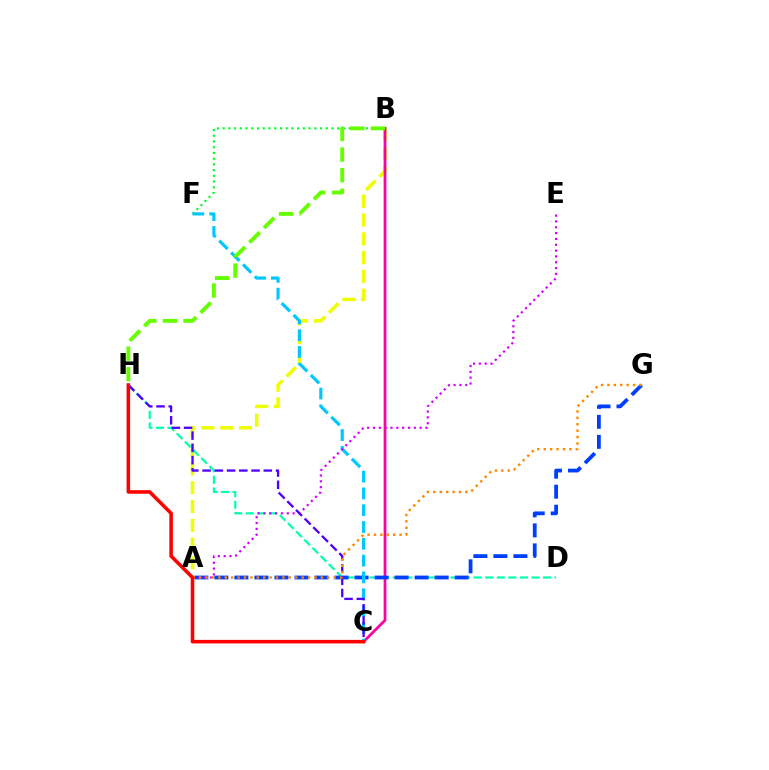{('B', 'F'): [{'color': '#00ff27', 'line_style': 'dotted', 'thickness': 1.56}], ('A', 'B'): [{'color': '#eeff00', 'line_style': 'dashed', 'thickness': 2.55}], ('D', 'H'): [{'color': '#00ffaf', 'line_style': 'dashed', 'thickness': 1.57}], ('B', 'C'): [{'color': '#ff00a0', 'line_style': 'solid', 'thickness': 1.98}], ('A', 'G'): [{'color': '#003fff', 'line_style': 'dashed', 'thickness': 2.72}, {'color': '#ff8800', 'line_style': 'dotted', 'thickness': 1.74}], ('C', 'F'): [{'color': '#00c7ff', 'line_style': 'dashed', 'thickness': 2.28}], ('A', 'E'): [{'color': '#d600ff', 'line_style': 'dotted', 'thickness': 1.58}], ('C', 'H'): [{'color': '#4f00ff', 'line_style': 'dashed', 'thickness': 1.66}, {'color': '#ff0000', 'line_style': 'solid', 'thickness': 2.56}], ('B', 'H'): [{'color': '#66ff00', 'line_style': 'dashed', 'thickness': 2.8}]}